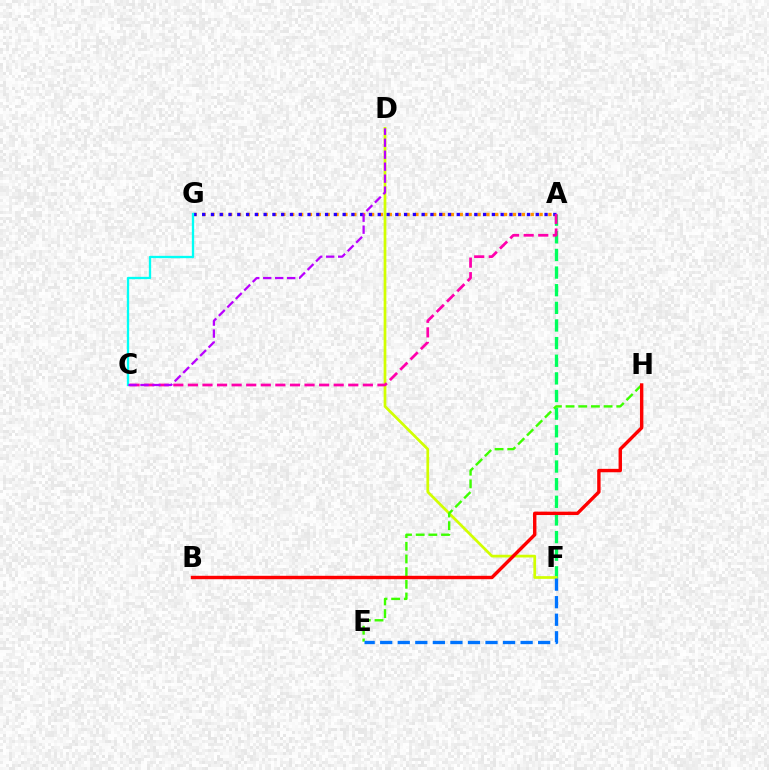{('A', 'G'): [{'color': '#ff9400', 'line_style': 'dotted', 'thickness': 2.41}, {'color': '#2500ff', 'line_style': 'dotted', 'thickness': 2.39}], ('A', 'F'): [{'color': '#00ff5c', 'line_style': 'dashed', 'thickness': 2.4}], ('D', 'F'): [{'color': '#d1ff00', 'line_style': 'solid', 'thickness': 1.96}], ('A', 'C'): [{'color': '#ff00ac', 'line_style': 'dashed', 'thickness': 1.98}], ('C', 'G'): [{'color': '#00fff6', 'line_style': 'solid', 'thickness': 1.67}], ('E', 'H'): [{'color': '#3dff00', 'line_style': 'dashed', 'thickness': 1.72}], ('C', 'D'): [{'color': '#b900ff', 'line_style': 'dashed', 'thickness': 1.63}], ('E', 'F'): [{'color': '#0074ff', 'line_style': 'dashed', 'thickness': 2.38}], ('B', 'H'): [{'color': '#ff0000', 'line_style': 'solid', 'thickness': 2.45}]}